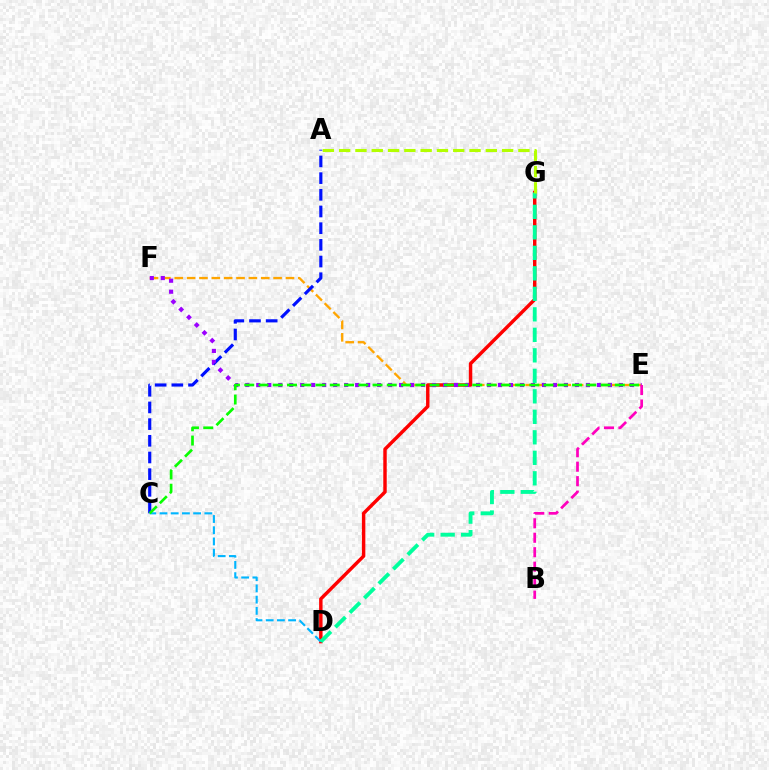{('E', 'F'): [{'color': '#ffa500', 'line_style': 'dashed', 'thickness': 1.68}, {'color': '#9b00ff', 'line_style': 'dotted', 'thickness': 2.99}], ('D', 'G'): [{'color': '#ff0000', 'line_style': 'solid', 'thickness': 2.48}, {'color': '#00ff9d', 'line_style': 'dashed', 'thickness': 2.78}], ('A', 'C'): [{'color': '#0010ff', 'line_style': 'dashed', 'thickness': 2.27}], ('B', 'E'): [{'color': '#ff00bd', 'line_style': 'dashed', 'thickness': 1.97}], ('C', 'D'): [{'color': '#00b5ff', 'line_style': 'dashed', 'thickness': 1.52}], ('C', 'E'): [{'color': '#08ff00', 'line_style': 'dashed', 'thickness': 1.94}], ('A', 'G'): [{'color': '#b3ff00', 'line_style': 'dashed', 'thickness': 2.21}]}